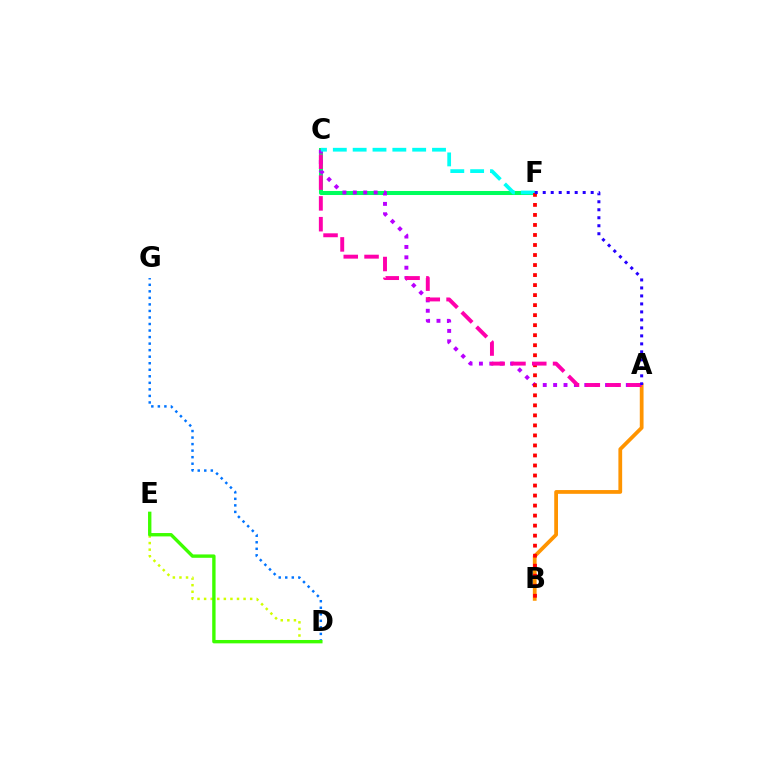{('C', 'F'): [{'color': '#00ff5c', 'line_style': 'solid', 'thickness': 2.9}, {'color': '#00fff6', 'line_style': 'dashed', 'thickness': 2.7}], ('D', 'E'): [{'color': '#d1ff00', 'line_style': 'dotted', 'thickness': 1.79}, {'color': '#3dff00', 'line_style': 'solid', 'thickness': 2.43}], ('A', 'B'): [{'color': '#ff9400', 'line_style': 'solid', 'thickness': 2.71}], ('D', 'G'): [{'color': '#0074ff', 'line_style': 'dotted', 'thickness': 1.78}], ('A', 'C'): [{'color': '#b900ff', 'line_style': 'dotted', 'thickness': 2.82}, {'color': '#ff00ac', 'line_style': 'dashed', 'thickness': 2.83}], ('B', 'F'): [{'color': '#ff0000', 'line_style': 'dotted', 'thickness': 2.72}], ('A', 'F'): [{'color': '#2500ff', 'line_style': 'dotted', 'thickness': 2.17}]}